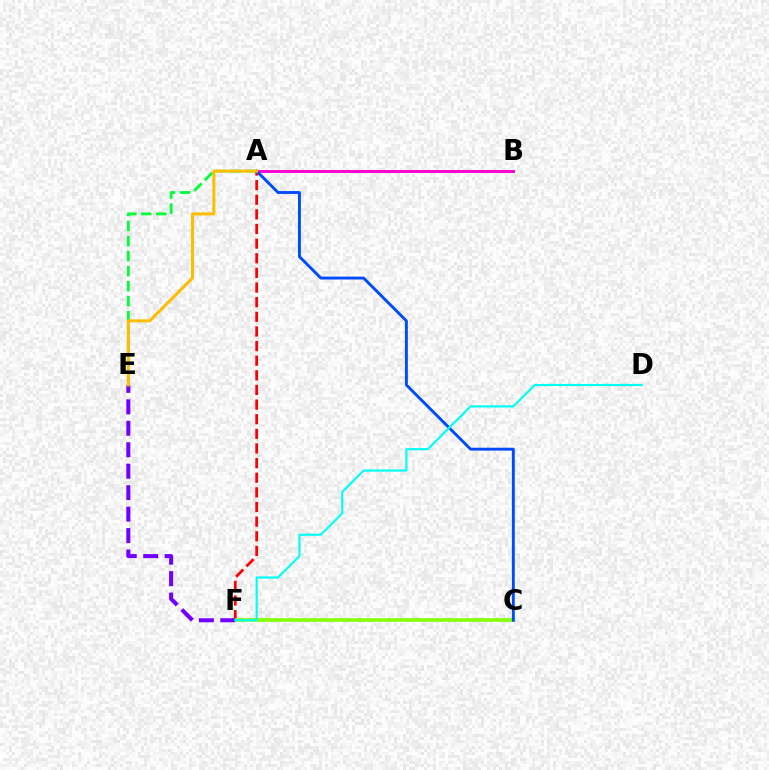{('A', 'F'): [{'color': '#ff0000', 'line_style': 'dashed', 'thickness': 1.99}], ('C', 'F'): [{'color': '#84ff00', 'line_style': 'solid', 'thickness': 2.63}], ('E', 'F'): [{'color': '#7200ff', 'line_style': 'dashed', 'thickness': 2.91}], ('A', 'E'): [{'color': '#00ff39', 'line_style': 'dashed', 'thickness': 2.04}, {'color': '#ffbd00', 'line_style': 'solid', 'thickness': 2.16}], ('A', 'B'): [{'color': '#ff00cf', 'line_style': 'solid', 'thickness': 2.1}], ('A', 'C'): [{'color': '#004bff', 'line_style': 'solid', 'thickness': 2.08}], ('D', 'F'): [{'color': '#00fff6', 'line_style': 'solid', 'thickness': 1.55}]}